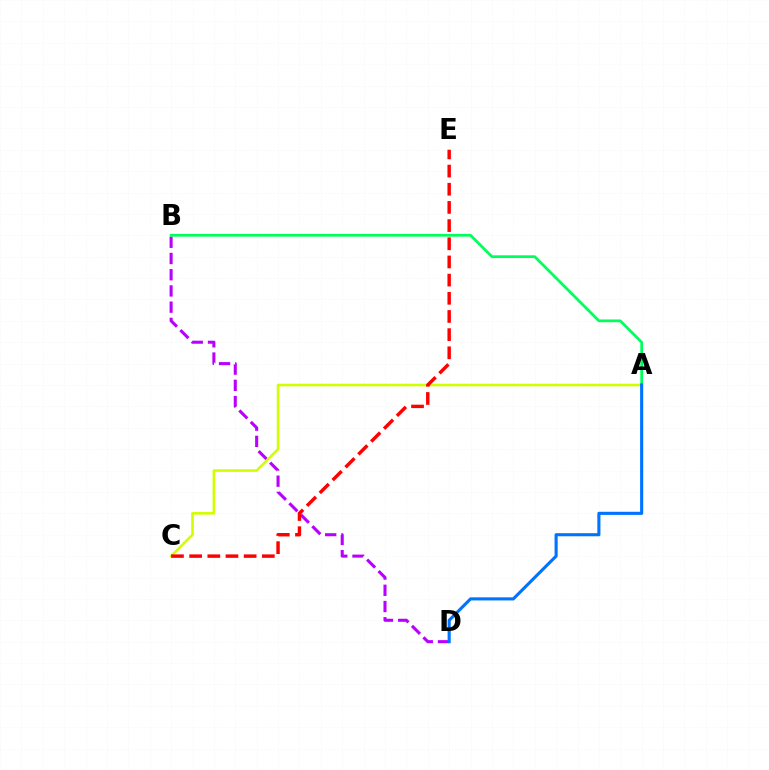{('B', 'D'): [{'color': '#b900ff', 'line_style': 'dashed', 'thickness': 2.2}], ('A', 'C'): [{'color': '#d1ff00', 'line_style': 'solid', 'thickness': 1.88}], ('A', 'B'): [{'color': '#00ff5c', 'line_style': 'solid', 'thickness': 1.97}], ('C', 'E'): [{'color': '#ff0000', 'line_style': 'dashed', 'thickness': 2.47}], ('A', 'D'): [{'color': '#0074ff', 'line_style': 'solid', 'thickness': 2.23}]}